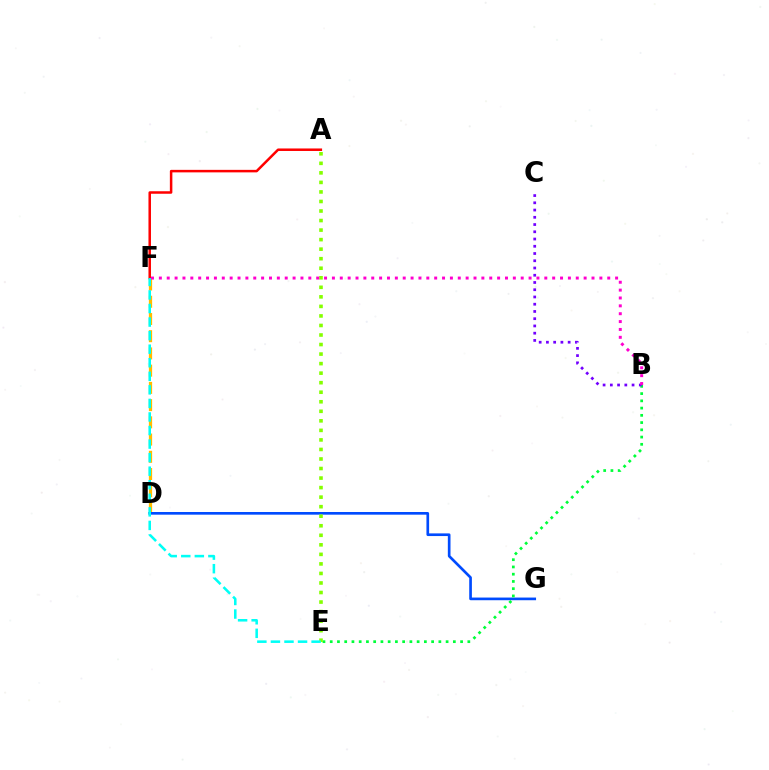{('D', 'F'): [{'color': '#ffbd00', 'line_style': 'dashed', 'thickness': 2.34}], ('D', 'G'): [{'color': '#004bff', 'line_style': 'solid', 'thickness': 1.92}], ('B', 'E'): [{'color': '#00ff39', 'line_style': 'dotted', 'thickness': 1.97}], ('A', 'F'): [{'color': '#ff0000', 'line_style': 'solid', 'thickness': 1.81}], ('A', 'E'): [{'color': '#84ff00', 'line_style': 'dotted', 'thickness': 2.59}], ('E', 'F'): [{'color': '#00fff6', 'line_style': 'dashed', 'thickness': 1.84}], ('B', 'C'): [{'color': '#7200ff', 'line_style': 'dotted', 'thickness': 1.97}], ('B', 'F'): [{'color': '#ff00cf', 'line_style': 'dotted', 'thickness': 2.14}]}